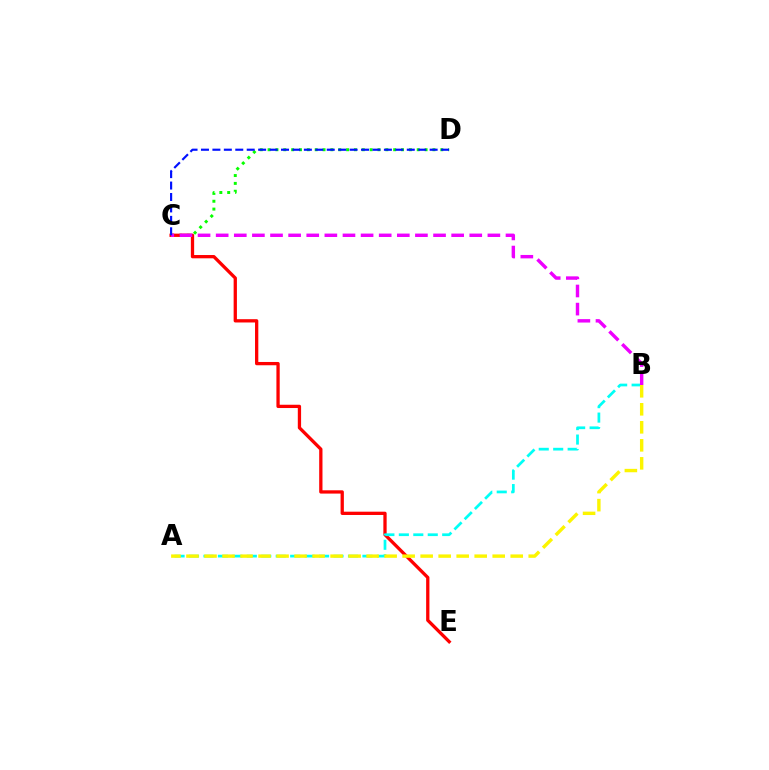{('C', 'D'): [{'color': '#08ff00', 'line_style': 'dotted', 'thickness': 2.13}, {'color': '#0010ff', 'line_style': 'dashed', 'thickness': 1.55}], ('C', 'E'): [{'color': '#ff0000', 'line_style': 'solid', 'thickness': 2.37}], ('A', 'B'): [{'color': '#00fff6', 'line_style': 'dashed', 'thickness': 1.96}, {'color': '#fcf500', 'line_style': 'dashed', 'thickness': 2.45}], ('B', 'C'): [{'color': '#ee00ff', 'line_style': 'dashed', 'thickness': 2.46}]}